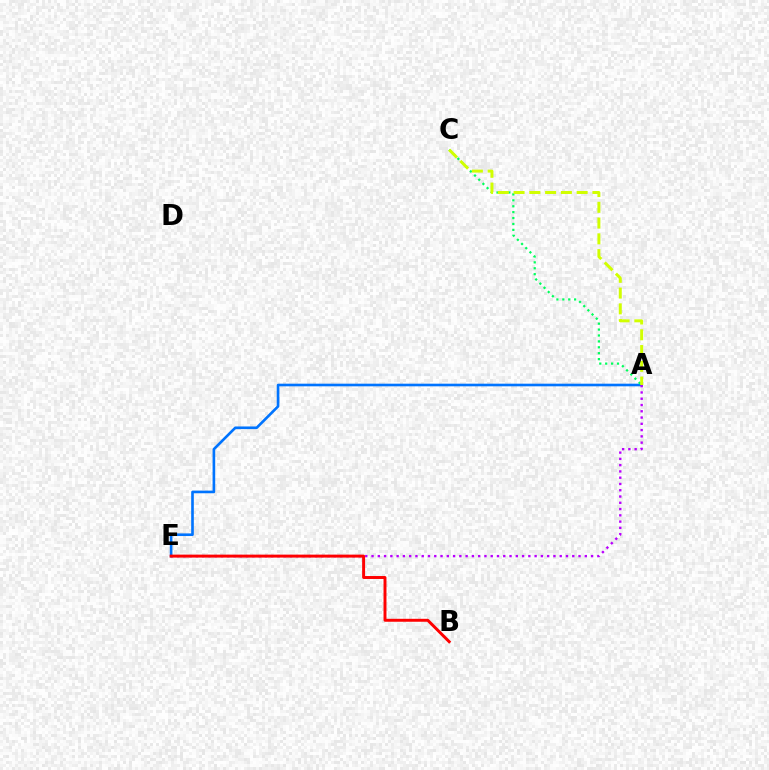{('A', 'E'): [{'color': '#0074ff', 'line_style': 'solid', 'thickness': 1.9}, {'color': '#b900ff', 'line_style': 'dotted', 'thickness': 1.7}], ('A', 'C'): [{'color': '#00ff5c', 'line_style': 'dotted', 'thickness': 1.6}, {'color': '#d1ff00', 'line_style': 'dashed', 'thickness': 2.14}], ('B', 'E'): [{'color': '#ff0000', 'line_style': 'solid', 'thickness': 2.12}]}